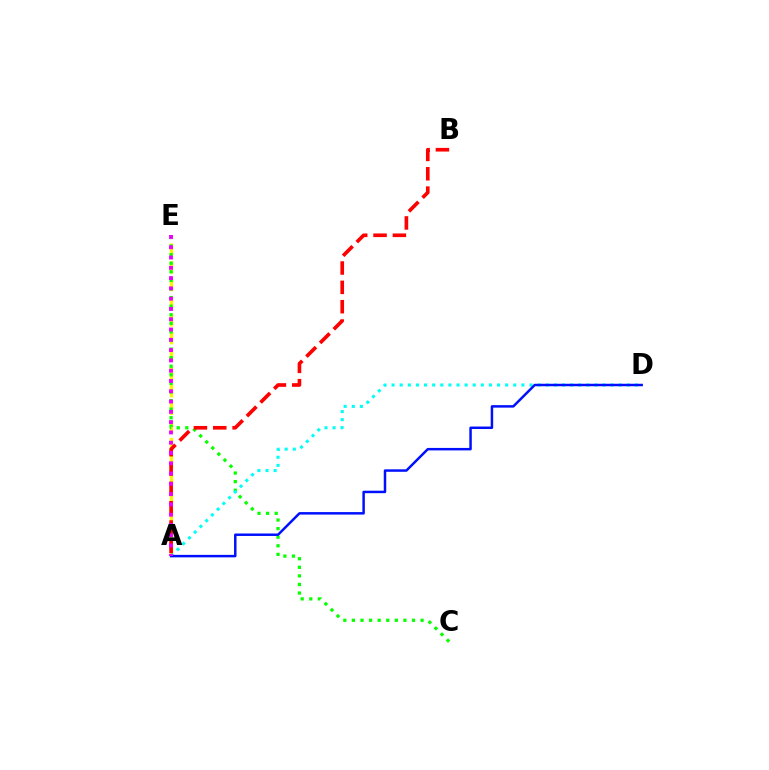{('A', 'E'): [{'color': '#fcf500', 'line_style': 'dashed', 'thickness': 2.4}, {'color': '#ee00ff', 'line_style': 'dotted', 'thickness': 2.8}], ('C', 'E'): [{'color': '#08ff00', 'line_style': 'dotted', 'thickness': 2.33}], ('A', 'D'): [{'color': '#00fff6', 'line_style': 'dotted', 'thickness': 2.2}, {'color': '#0010ff', 'line_style': 'solid', 'thickness': 1.79}], ('A', 'B'): [{'color': '#ff0000', 'line_style': 'dashed', 'thickness': 2.63}]}